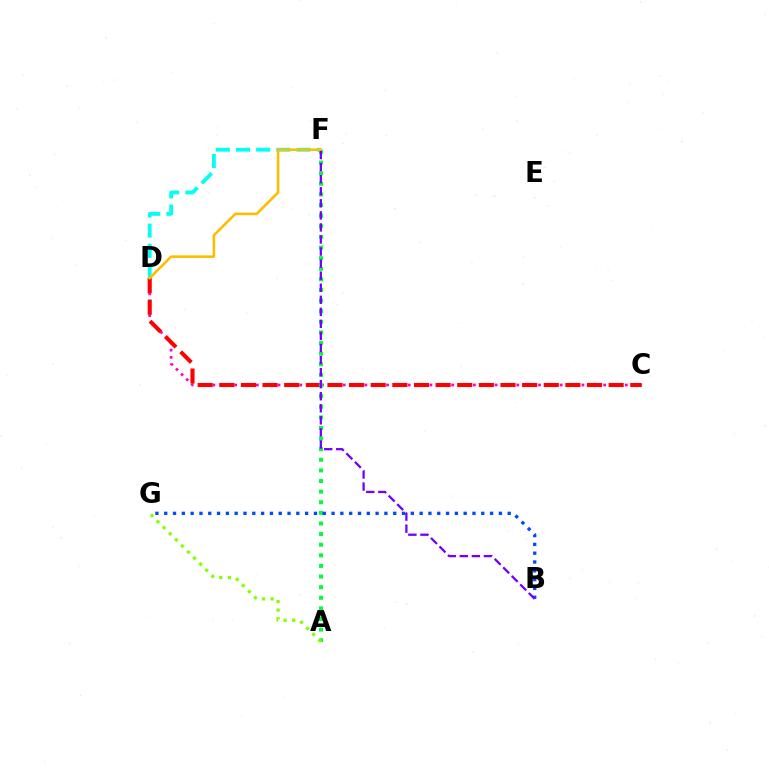{('C', 'D'): [{'color': '#ff00cf', 'line_style': 'dotted', 'thickness': 1.97}, {'color': '#ff0000', 'line_style': 'dashed', 'thickness': 2.94}], ('D', 'F'): [{'color': '#00fff6', 'line_style': 'dashed', 'thickness': 2.74}, {'color': '#ffbd00', 'line_style': 'solid', 'thickness': 1.87}], ('A', 'F'): [{'color': '#00ff39', 'line_style': 'dotted', 'thickness': 2.88}], ('B', 'G'): [{'color': '#004bff', 'line_style': 'dotted', 'thickness': 2.39}], ('A', 'G'): [{'color': '#84ff00', 'line_style': 'dotted', 'thickness': 2.33}], ('B', 'F'): [{'color': '#7200ff', 'line_style': 'dashed', 'thickness': 1.64}]}